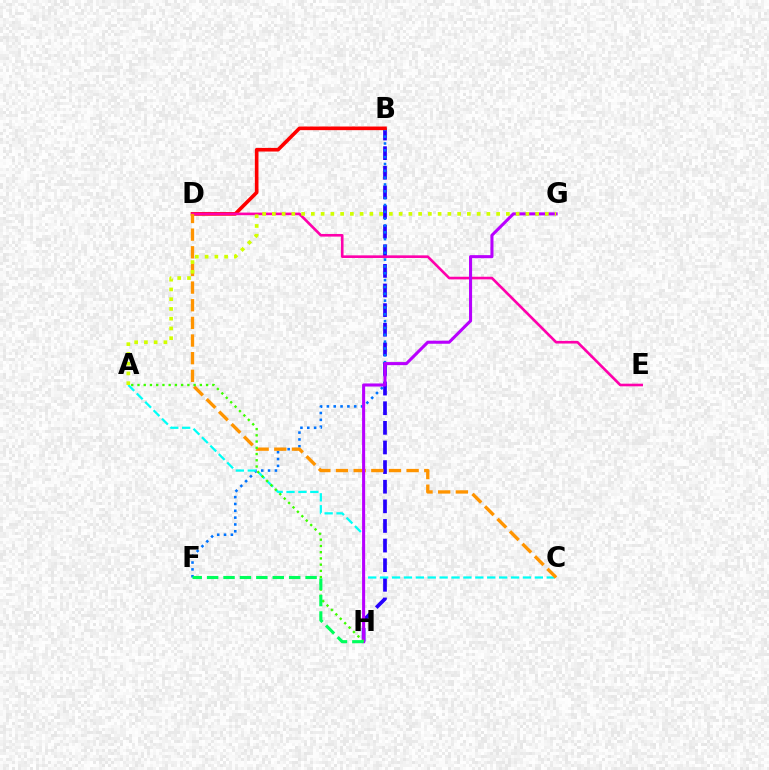{('B', 'H'): [{'color': '#2500ff', 'line_style': 'dashed', 'thickness': 2.67}], ('B', 'F'): [{'color': '#0074ff', 'line_style': 'dotted', 'thickness': 1.86}], ('B', 'D'): [{'color': '#ff0000', 'line_style': 'solid', 'thickness': 2.61}], ('D', 'E'): [{'color': '#ff00ac', 'line_style': 'solid', 'thickness': 1.89}], ('A', 'C'): [{'color': '#00fff6', 'line_style': 'dashed', 'thickness': 1.62}], ('C', 'D'): [{'color': '#ff9400', 'line_style': 'dashed', 'thickness': 2.4}], ('G', 'H'): [{'color': '#b900ff', 'line_style': 'solid', 'thickness': 2.21}], ('A', 'H'): [{'color': '#3dff00', 'line_style': 'dotted', 'thickness': 1.69}], ('A', 'G'): [{'color': '#d1ff00', 'line_style': 'dotted', 'thickness': 2.65}], ('F', 'H'): [{'color': '#00ff5c', 'line_style': 'dashed', 'thickness': 2.23}]}